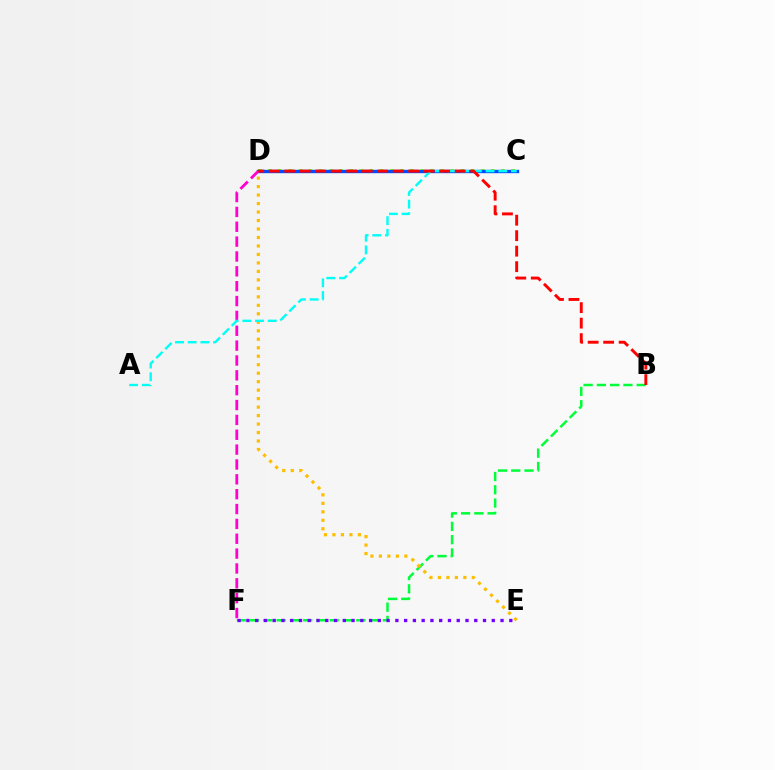{('C', 'D'): [{'color': '#84ff00', 'line_style': 'dotted', 'thickness': 2.75}, {'color': '#004bff', 'line_style': 'solid', 'thickness': 2.42}], ('B', 'F'): [{'color': '#00ff39', 'line_style': 'dashed', 'thickness': 1.8}], ('E', 'F'): [{'color': '#7200ff', 'line_style': 'dotted', 'thickness': 2.38}], ('D', 'E'): [{'color': '#ffbd00', 'line_style': 'dotted', 'thickness': 2.3}], ('D', 'F'): [{'color': '#ff00cf', 'line_style': 'dashed', 'thickness': 2.02}], ('A', 'C'): [{'color': '#00fff6', 'line_style': 'dashed', 'thickness': 1.72}], ('B', 'D'): [{'color': '#ff0000', 'line_style': 'dashed', 'thickness': 2.11}]}